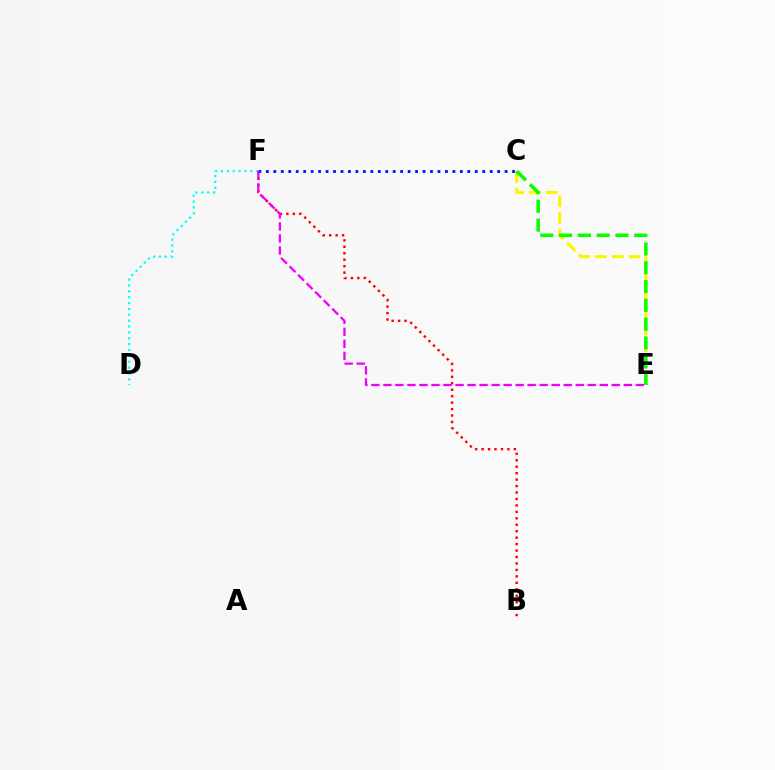{('C', 'E'): [{'color': '#fcf500', 'line_style': 'dashed', 'thickness': 2.28}, {'color': '#08ff00', 'line_style': 'dashed', 'thickness': 2.55}], ('D', 'F'): [{'color': '#00fff6', 'line_style': 'dotted', 'thickness': 1.6}], ('B', 'F'): [{'color': '#ff0000', 'line_style': 'dotted', 'thickness': 1.75}], ('C', 'F'): [{'color': '#0010ff', 'line_style': 'dotted', 'thickness': 2.03}], ('E', 'F'): [{'color': '#ee00ff', 'line_style': 'dashed', 'thickness': 1.63}]}